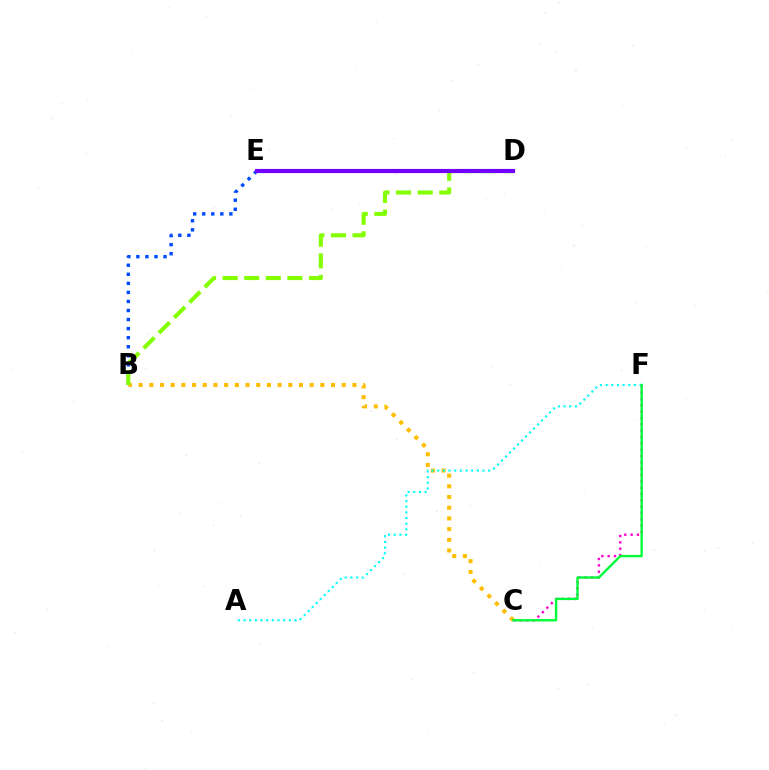{('B', 'E'): [{'color': '#004bff', 'line_style': 'dotted', 'thickness': 2.46}], ('C', 'F'): [{'color': '#ff00cf', 'line_style': 'dotted', 'thickness': 1.72}, {'color': '#00ff39', 'line_style': 'solid', 'thickness': 1.71}], ('D', 'E'): [{'color': '#ff0000', 'line_style': 'dotted', 'thickness': 2.18}, {'color': '#7200ff', 'line_style': 'solid', 'thickness': 2.98}], ('B', 'C'): [{'color': '#ffbd00', 'line_style': 'dotted', 'thickness': 2.9}], ('B', 'D'): [{'color': '#84ff00', 'line_style': 'dashed', 'thickness': 2.93}], ('A', 'F'): [{'color': '#00fff6', 'line_style': 'dotted', 'thickness': 1.54}]}